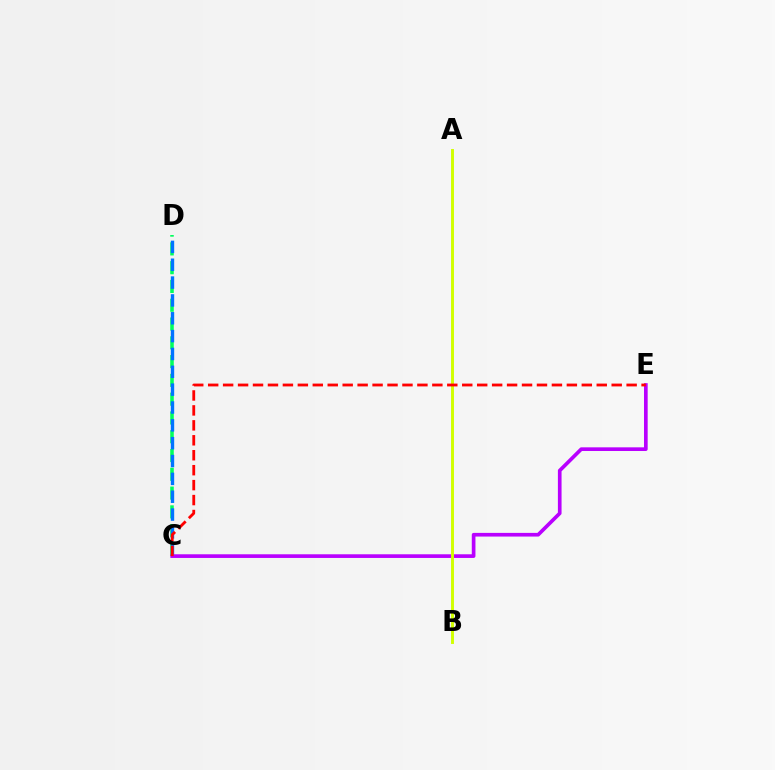{('C', 'D'): [{'color': '#00ff5c', 'line_style': 'dashed', 'thickness': 2.55}, {'color': '#0074ff', 'line_style': 'dashed', 'thickness': 2.42}], ('C', 'E'): [{'color': '#b900ff', 'line_style': 'solid', 'thickness': 2.64}, {'color': '#ff0000', 'line_style': 'dashed', 'thickness': 2.03}], ('A', 'B'): [{'color': '#d1ff00', 'line_style': 'solid', 'thickness': 2.1}]}